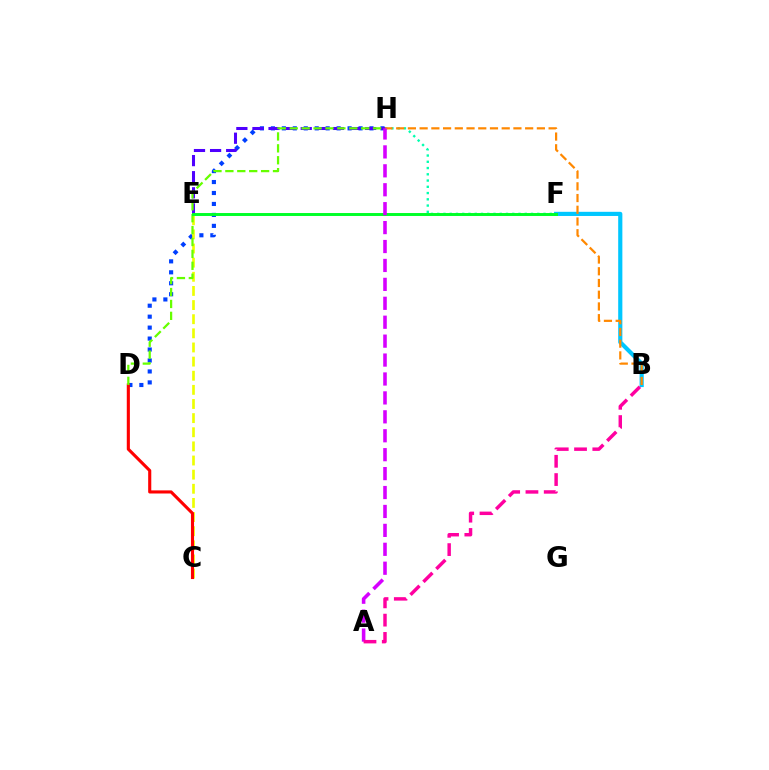{('B', 'F'): [{'color': '#00c7ff', 'line_style': 'solid', 'thickness': 3.0}], ('F', 'H'): [{'color': '#00ffaf', 'line_style': 'dotted', 'thickness': 1.7}], ('D', 'H'): [{'color': '#003fff', 'line_style': 'dotted', 'thickness': 2.98}, {'color': '#66ff00', 'line_style': 'dashed', 'thickness': 1.62}], ('C', 'E'): [{'color': '#eeff00', 'line_style': 'dashed', 'thickness': 1.92}], ('C', 'D'): [{'color': '#ff0000', 'line_style': 'solid', 'thickness': 2.24}], ('E', 'H'): [{'color': '#4f00ff', 'line_style': 'dashed', 'thickness': 2.19}], ('B', 'H'): [{'color': '#ff8800', 'line_style': 'dashed', 'thickness': 1.59}], ('E', 'F'): [{'color': '#00ff27', 'line_style': 'solid', 'thickness': 2.11}], ('A', 'H'): [{'color': '#d600ff', 'line_style': 'dashed', 'thickness': 2.57}], ('A', 'B'): [{'color': '#ff00a0', 'line_style': 'dashed', 'thickness': 2.48}]}